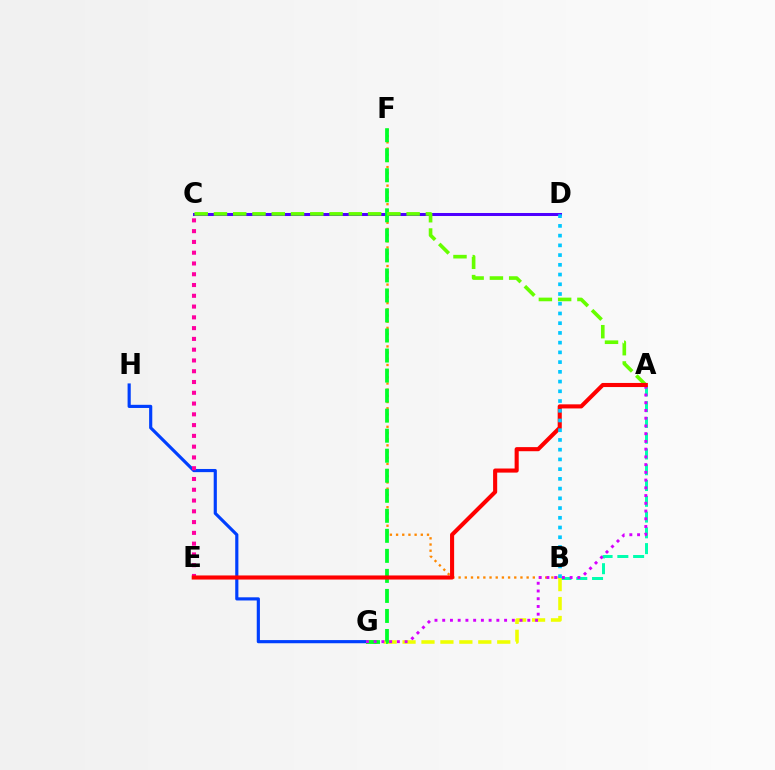{('C', 'D'): [{'color': '#4f00ff', 'line_style': 'solid', 'thickness': 2.18}], ('B', 'F'): [{'color': '#ff8800', 'line_style': 'dotted', 'thickness': 1.68}], ('A', 'B'): [{'color': '#00ffaf', 'line_style': 'dashed', 'thickness': 2.14}], ('G', 'H'): [{'color': '#003fff', 'line_style': 'solid', 'thickness': 2.27}], ('B', 'G'): [{'color': '#eeff00', 'line_style': 'dashed', 'thickness': 2.57}], ('F', 'G'): [{'color': '#00ff27', 'line_style': 'dashed', 'thickness': 2.72}], ('A', 'G'): [{'color': '#d600ff', 'line_style': 'dotted', 'thickness': 2.1}], ('A', 'C'): [{'color': '#66ff00', 'line_style': 'dashed', 'thickness': 2.62}], ('C', 'E'): [{'color': '#ff00a0', 'line_style': 'dotted', 'thickness': 2.93}], ('A', 'E'): [{'color': '#ff0000', 'line_style': 'solid', 'thickness': 2.95}], ('B', 'D'): [{'color': '#00c7ff', 'line_style': 'dotted', 'thickness': 2.64}]}